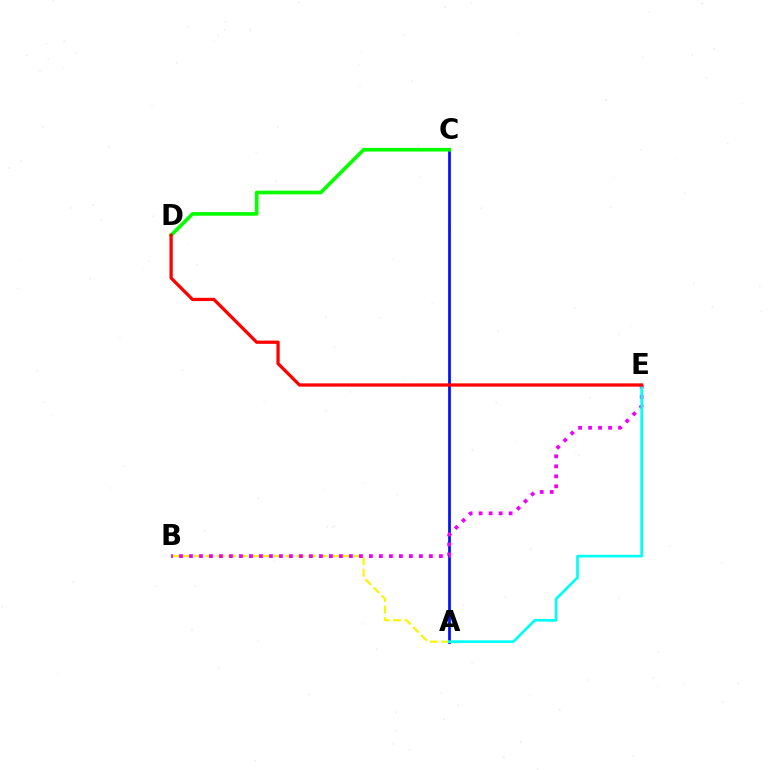{('A', 'C'): [{'color': '#0010ff', 'line_style': 'solid', 'thickness': 1.98}], ('A', 'B'): [{'color': '#fcf500', 'line_style': 'dashed', 'thickness': 1.55}], ('C', 'D'): [{'color': '#08ff00', 'line_style': 'solid', 'thickness': 2.64}], ('B', 'E'): [{'color': '#ee00ff', 'line_style': 'dotted', 'thickness': 2.72}], ('A', 'E'): [{'color': '#00fff6', 'line_style': 'solid', 'thickness': 1.93}], ('D', 'E'): [{'color': '#ff0000', 'line_style': 'solid', 'thickness': 2.35}]}